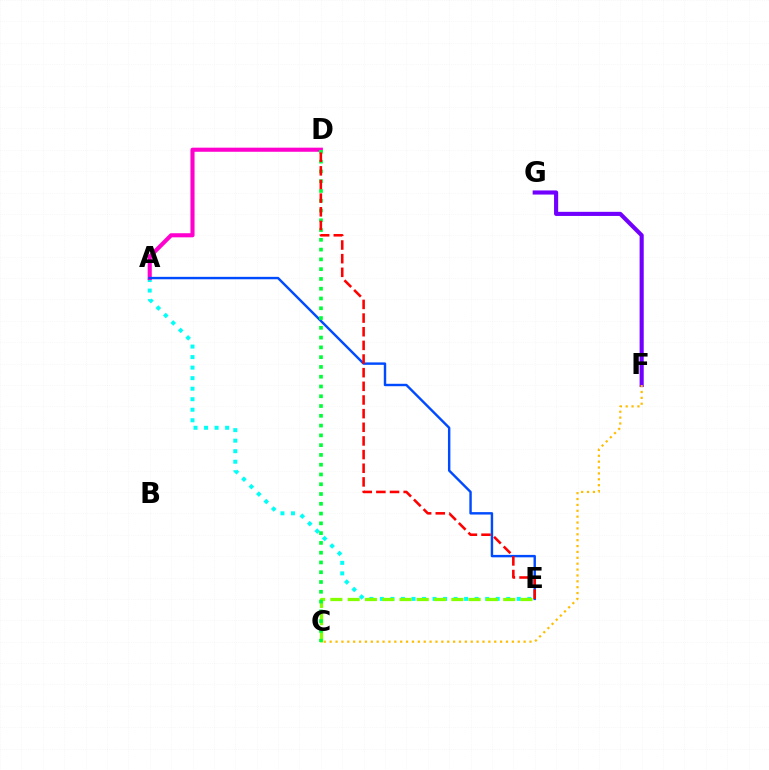{('A', 'E'): [{'color': '#00fff6', 'line_style': 'dotted', 'thickness': 2.86}, {'color': '#004bff', 'line_style': 'solid', 'thickness': 1.75}], ('C', 'E'): [{'color': '#84ff00', 'line_style': 'dashed', 'thickness': 2.35}], ('F', 'G'): [{'color': '#7200ff', 'line_style': 'solid', 'thickness': 2.97}], ('A', 'D'): [{'color': '#ff00cf', 'line_style': 'solid', 'thickness': 2.95}], ('C', 'F'): [{'color': '#ffbd00', 'line_style': 'dotted', 'thickness': 1.6}], ('C', 'D'): [{'color': '#00ff39', 'line_style': 'dotted', 'thickness': 2.66}], ('D', 'E'): [{'color': '#ff0000', 'line_style': 'dashed', 'thickness': 1.85}]}